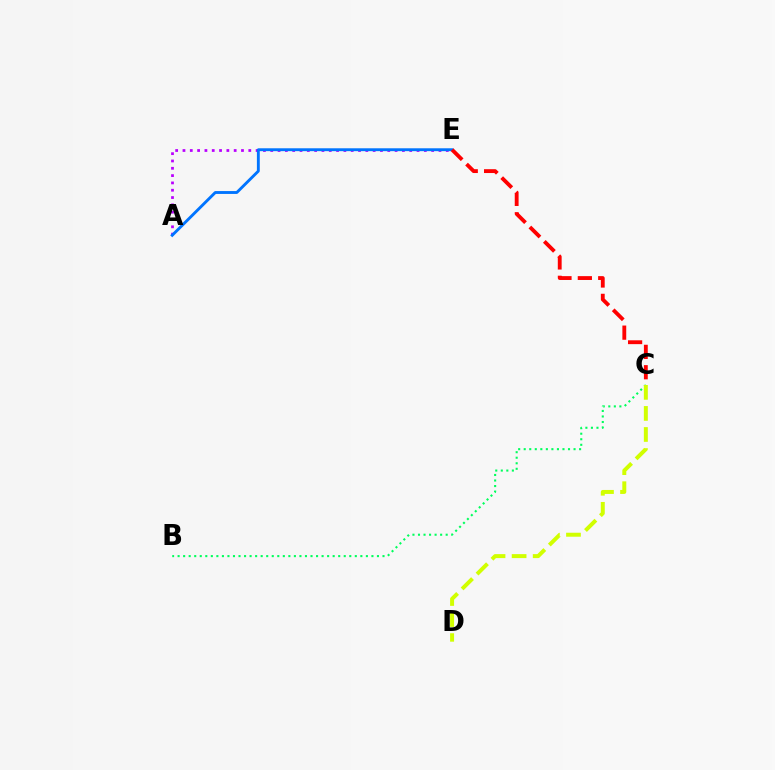{('B', 'C'): [{'color': '#00ff5c', 'line_style': 'dotted', 'thickness': 1.5}], ('A', 'E'): [{'color': '#b900ff', 'line_style': 'dotted', 'thickness': 1.99}, {'color': '#0074ff', 'line_style': 'solid', 'thickness': 2.07}], ('C', 'D'): [{'color': '#d1ff00', 'line_style': 'dashed', 'thickness': 2.86}], ('C', 'E'): [{'color': '#ff0000', 'line_style': 'dashed', 'thickness': 2.77}]}